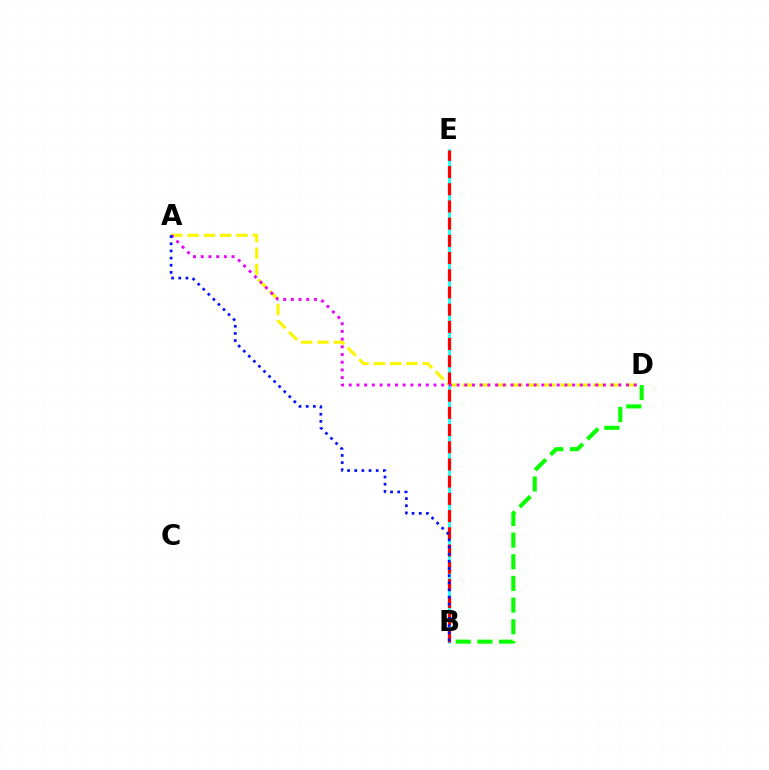{('A', 'D'): [{'color': '#fcf500', 'line_style': 'dashed', 'thickness': 2.21}, {'color': '#ee00ff', 'line_style': 'dotted', 'thickness': 2.09}], ('B', 'E'): [{'color': '#00fff6', 'line_style': 'solid', 'thickness': 1.83}, {'color': '#ff0000', 'line_style': 'dashed', 'thickness': 2.34}], ('A', 'B'): [{'color': '#0010ff', 'line_style': 'dotted', 'thickness': 1.94}], ('B', 'D'): [{'color': '#08ff00', 'line_style': 'dashed', 'thickness': 2.94}]}